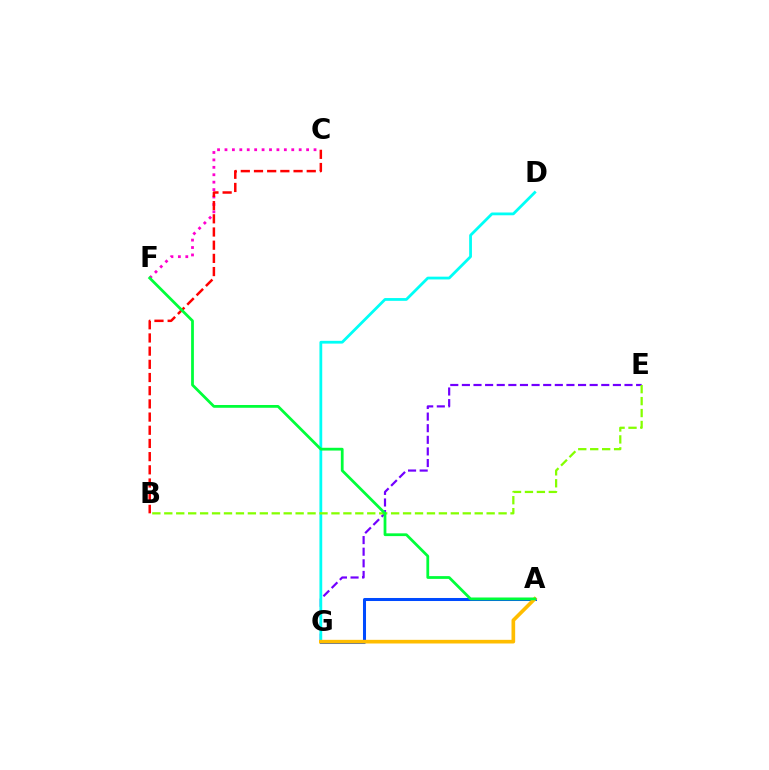{('E', 'G'): [{'color': '#7200ff', 'line_style': 'dashed', 'thickness': 1.58}], ('D', 'G'): [{'color': '#00fff6', 'line_style': 'solid', 'thickness': 2.0}], ('A', 'G'): [{'color': '#004bff', 'line_style': 'solid', 'thickness': 2.18}, {'color': '#ffbd00', 'line_style': 'solid', 'thickness': 2.63}], ('C', 'F'): [{'color': '#ff00cf', 'line_style': 'dotted', 'thickness': 2.02}], ('B', 'C'): [{'color': '#ff0000', 'line_style': 'dashed', 'thickness': 1.79}], ('B', 'E'): [{'color': '#84ff00', 'line_style': 'dashed', 'thickness': 1.62}], ('A', 'F'): [{'color': '#00ff39', 'line_style': 'solid', 'thickness': 1.99}]}